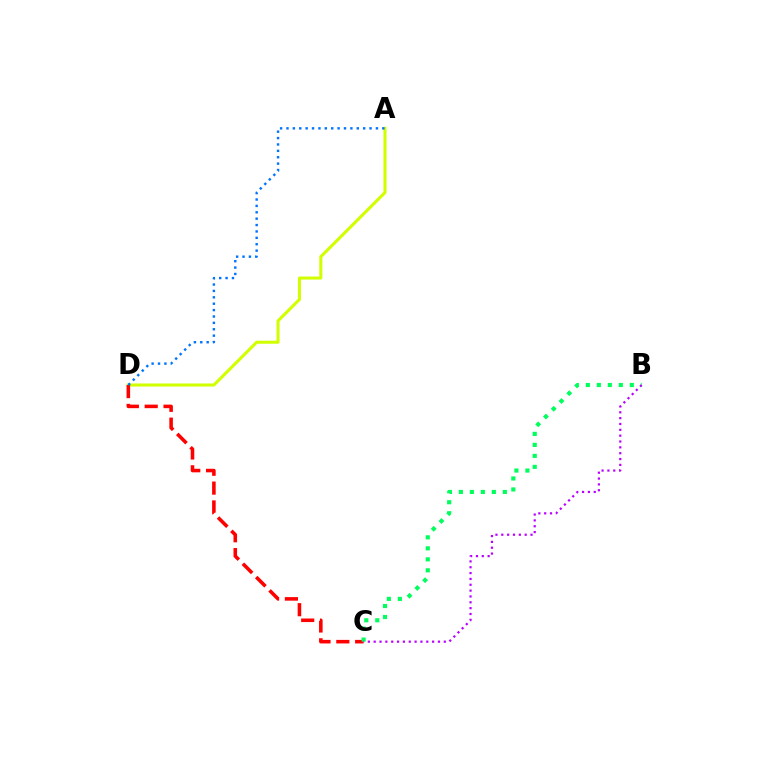{('A', 'D'): [{'color': '#d1ff00', 'line_style': 'solid', 'thickness': 2.2}, {'color': '#0074ff', 'line_style': 'dotted', 'thickness': 1.74}], ('C', 'D'): [{'color': '#ff0000', 'line_style': 'dashed', 'thickness': 2.56}], ('B', 'C'): [{'color': '#00ff5c', 'line_style': 'dotted', 'thickness': 2.99}, {'color': '#b900ff', 'line_style': 'dotted', 'thickness': 1.59}]}